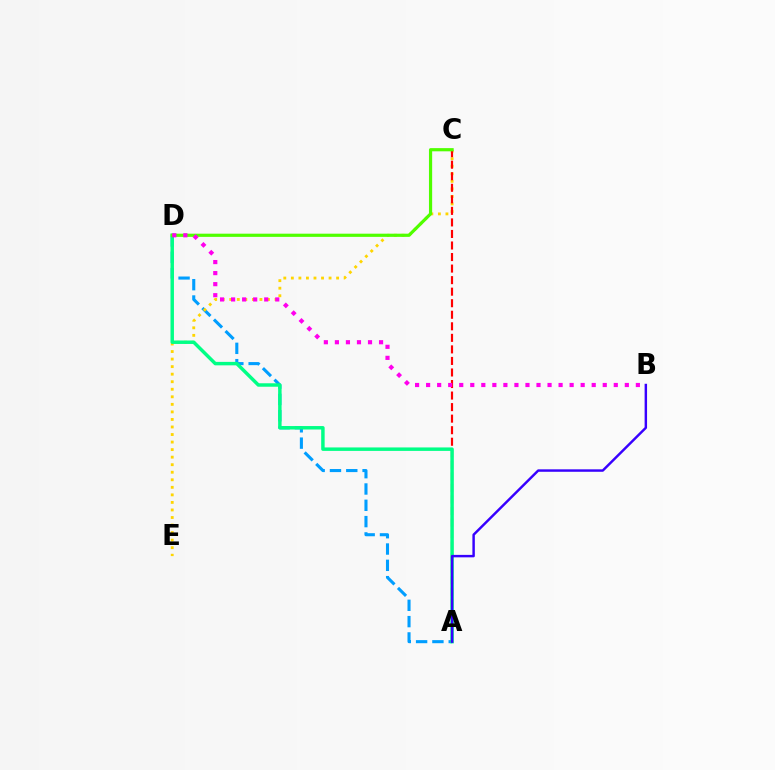{('A', 'D'): [{'color': '#009eff', 'line_style': 'dashed', 'thickness': 2.22}, {'color': '#00ff86', 'line_style': 'solid', 'thickness': 2.49}], ('C', 'E'): [{'color': '#ffd500', 'line_style': 'dotted', 'thickness': 2.05}], ('A', 'C'): [{'color': '#ff0000', 'line_style': 'dashed', 'thickness': 1.57}], ('C', 'D'): [{'color': '#4fff00', 'line_style': 'solid', 'thickness': 2.3}], ('B', 'D'): [{'color': '#ff00ed', 'line_style': 'dotted', 'thickness': 3.0}], ('A', 'B'): [{'color': '#3700ff', 'line_style': 'solid', 'thickness': 1.76}]}